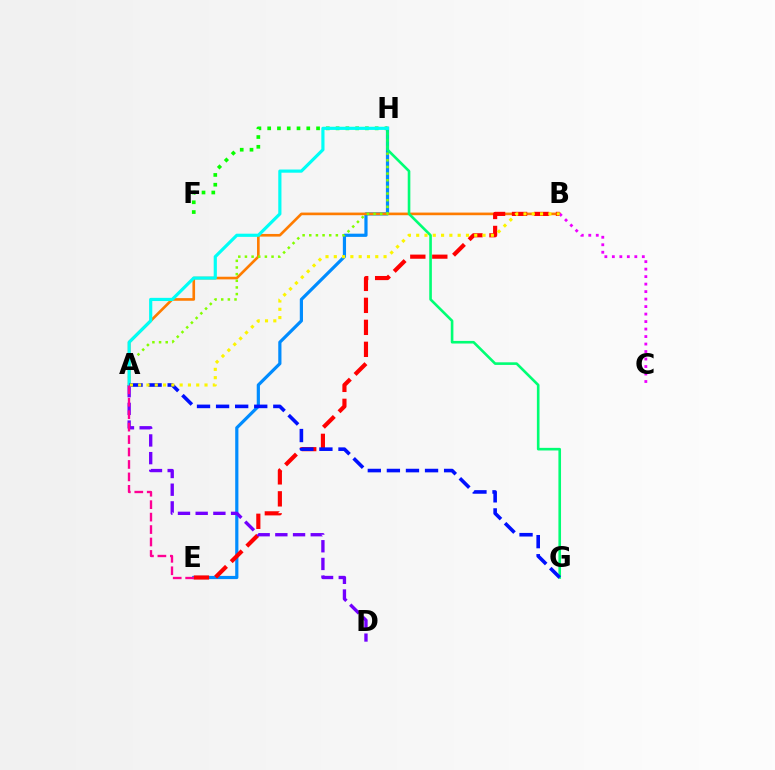{('E', 'H'): [{'color': '#008cff', 'line_style': 'solid', 'thickness': 2.3}], ('A', 'B'): [{'color': '#ff7c00', 'line_style': 'solid', 'thickness': 1.9}, {'color': '#fcf500', 'line_style': 'dotted', 'thickness': 2.25}], ('B', 'E'): [{'color': '#ff0000', 'line_style': 'dashed', 'thickness': 2.99}], ('A', 'D'): [{'color': '#7200ff', 'line_style': 'dashed', 'thickness': 2.4}], ('A', 'H'): [{'color': '#84ff00', 'line_style': 'dotted', 'thickness': 1.81}, {'color': '#00fff6', 'line_style': 'solid', 'thickness': 2.29}], ('F', 'H'): [{'color': '#08ff00', 'line_style': 'dotted', 'thickness': 2.66}], ('G', 'H'): [{'color': '#00ff74', 'line_style': 'solid', 'thickness': 1.88}], ('A', 'G'): [{'color': '#0010ff', 'line_style': 'dashed', 'thickness': 2.59}], ('B', 'C'): [{'color': '#ee00ff', 'line_style': 'dotted', 'thickness': 2.04}], ('A', 'E'): [{'color': '#ff0094', 'line_style': 'dashed', 'thickness': 1.69}]}